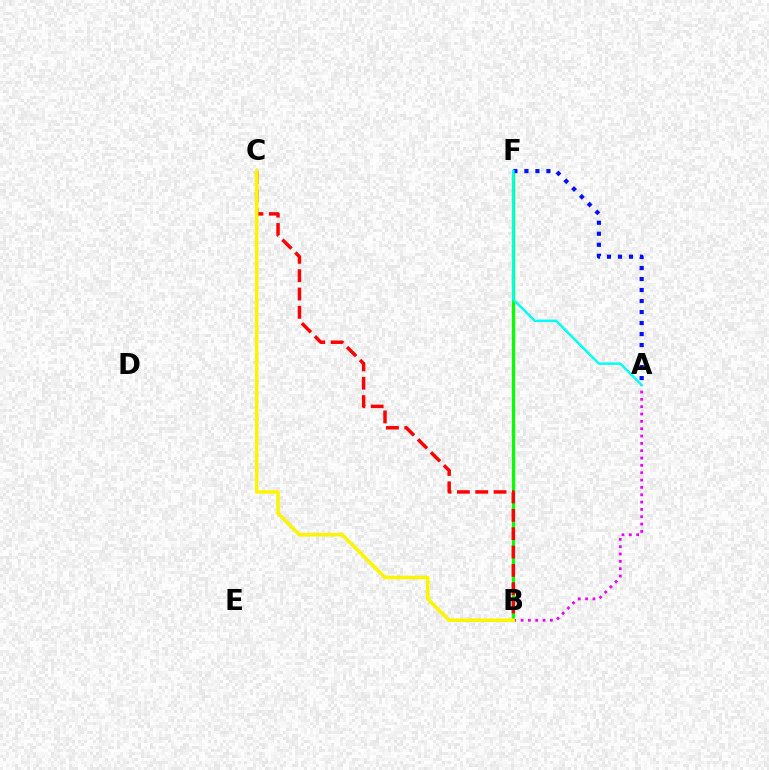{('B', 'F'): [{'color': '#08ff00', 'line_style': 'solid', 'thickness': 2.35}], ('A', 'B'): [{'color': '#ee00ff', 'line_style': 'dotted', 'thickness': 1.99}], ('B', 'C'): [{'color': '#ff0000', 'line_style': 'dashed', 'thickness': 2.49}, {'color': '#fcf500', 'line_style': 'solid', 'thickness': 2.55}], ('A', 'F'): [{'color': '#0010ff', 'line_style': 'dotted', 'thickness': 2.99}, {'color': '#00fff6', 'line_style': 'solid', 'thickness': 1.77}]}